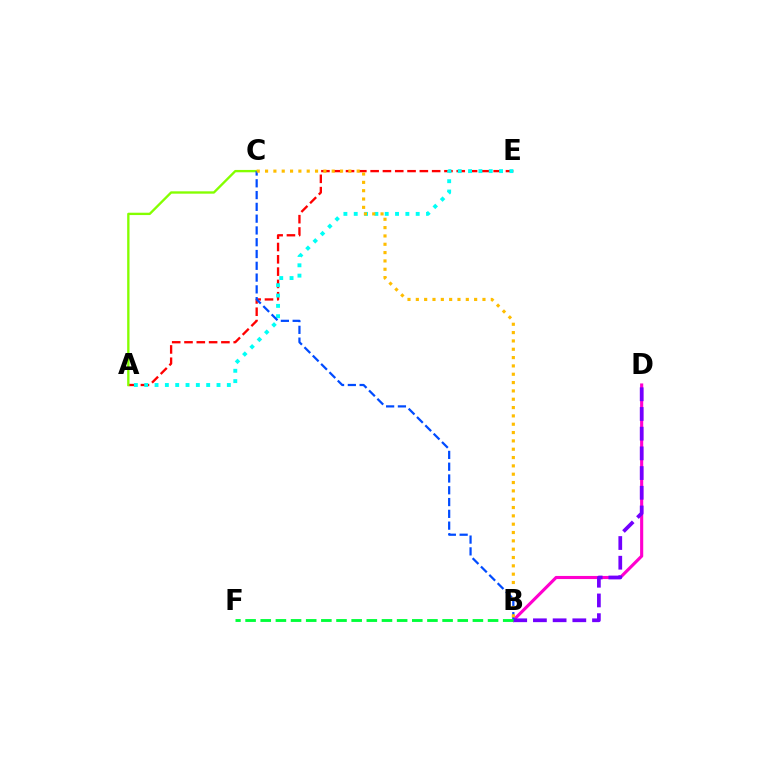{('A', 'E'): [{'color': '#ff0000', 'line_style': 'dashed', 'thickness': 1.67}, {'color': '#00fff6', 'line_style': 'dotted', 'thickness': 2.81}], ('B', 'D'): [{'color': '#ff00cf', 'line_style': 'solid', 'thickness': 2.25}, {'color': '#7200ff', 'line_style': 'dashed', 'thickness': 2.68}], ('A', 'C'): [{'color': '#84ff00', 'line_style': 'solid', 'thickness': 1.69}], ('B', 'C'): [{'color': '#004bff', 'line_style': 'dashed', 'thickness': 1.6}, {'color': '#ffbd00', 'line_style': 'dotted', 'thickness': 2.26}], ('B', 'F'): [{'color': '#00ff39', 'line_style': 'dashed', 'thickness': 2.06}]}